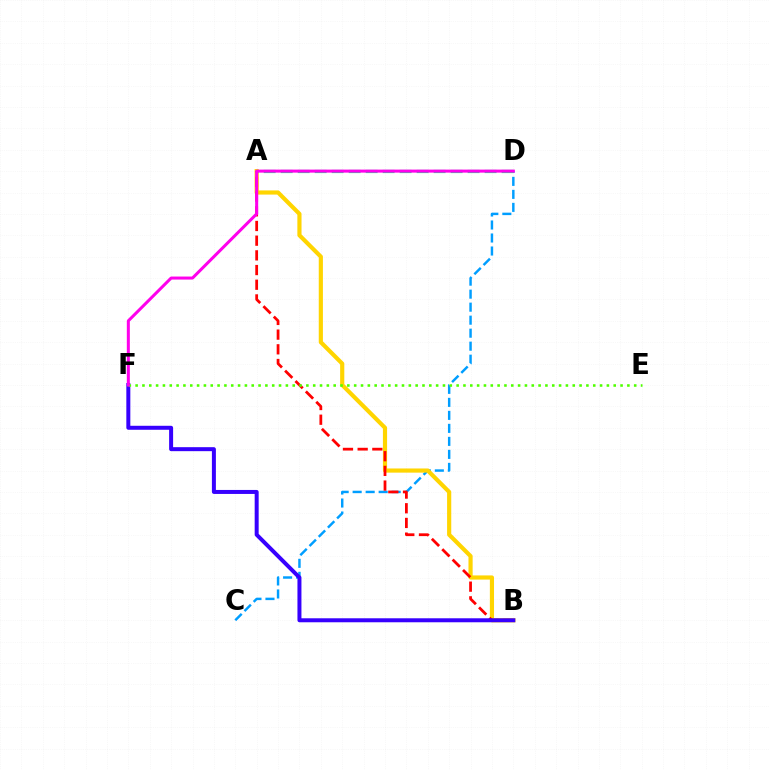{('C', 'D'): [{'color': '#009eff', 'line_style': 'dashed', 'thickness': 1.77}], ('A', 'B'): [{'color': '#ffd500', 'line_style': 'solid', 'thickness': 3.0}, {'color': '#ff0000', 'line_style': 'dashed', 'thickness': 2.0}], ('A', 'D'): [{'color': '#00ff86', 'line_style': 'dashed', 'thickness': 2.31}], ('B', 'F'): [{'color': '#3700ff', 'line_style': 'solid', 'thickness': 2.87}], ('E', 'F'): [{'color': '#4fff00', 'line_style': 'dotted', 'thickness': 1.86}], ('D', 'F'): [{'color': '#ff00ed', 'line_style': 'solid', 'thickness': 2.18}]}